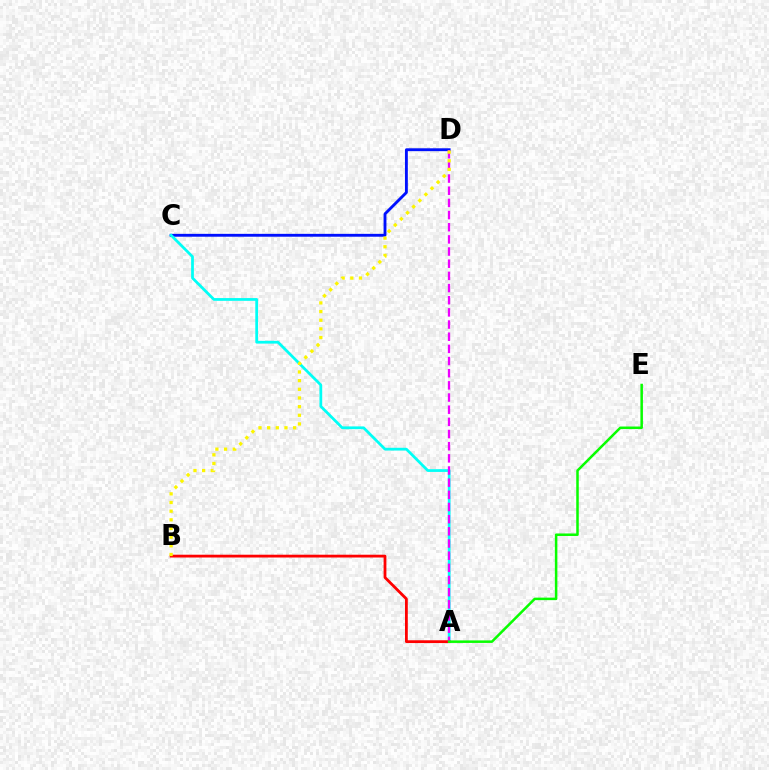{('C', 'D'): [{'color': '#0010ff', 'line_style': 'solid', 'thickness': 2.06}], ('A', 'C'): [{'color': '#00fff6', 'line_style': 'solid', 'thickness': 1.98}], ('A', 'B'): [{'color': '#ff0000', 'line_style': 'solid', 'thickness': 2.01}], ('A', 'D'): [{'color': '#ee00ff', 'line_style': 'dashed', 'thickness': 1.65}], ('A', 'E'): [{'color': '#08ff00', 'line_style': 'solid', 'thickness': 1.81}], ('B', 'D'): [{'color': '#fcf500', 'line_style': 'dotted', 'thickness': 2.35}]}